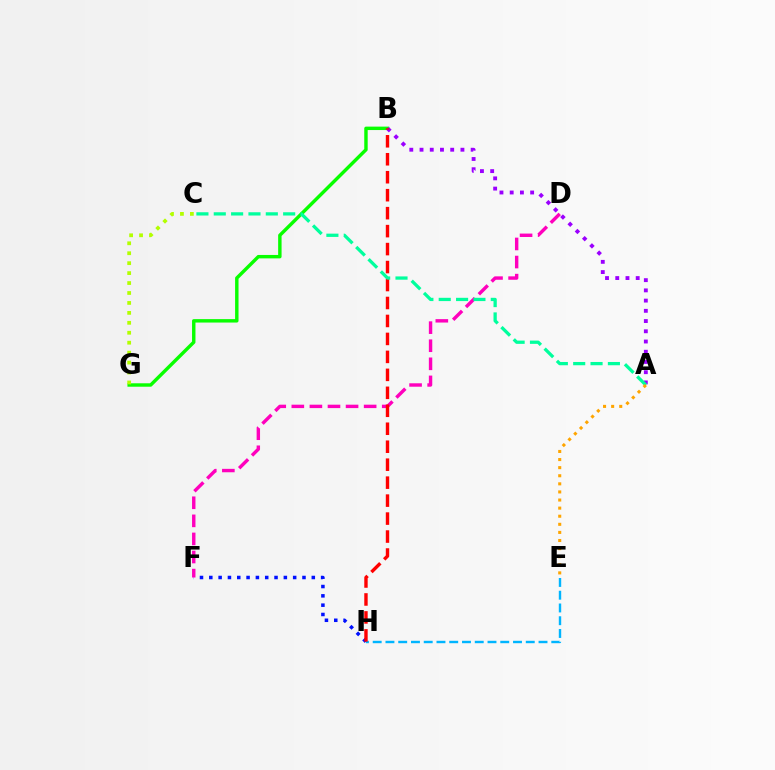{('B', 'G'): [{'color': '#08ff00', 'line_style': 'solid', 'thickness': 2.47}], ('A', 'B'): [{'color': '#9b00ff', 'line_style': 'dotted', 'thickness': 2.78}], ('F', 'H'): [{'color': '#0010ff', 'line_style': 'dotted', 'thickness': 2.53}], ('C', 'G'): [{'color': '#b3ff00', 'line_style': 'dotted', 'thickness': 2.7}], ('D', 'F'): [{'color': '#ff00bd', 'line_style': 'dashed', 'thickness': 2.46}], ('E', 'H'): [{'color': '#00b5ff', 'line_style': 'dashed', 'thickness': 1.73}], ('B', 'H'): [{'color': '#ff0000', 'line_style': 'dashed', 'thickness': 2.44}], ('A', 'C'): [{'color': '#00ff9d', 'line_style': 'dashed', 'thickness': 2.36}], ('A', 'E'): [{'color': '#ffa500', 'line_style': 'dotted', 'thickness': 2.2}]}